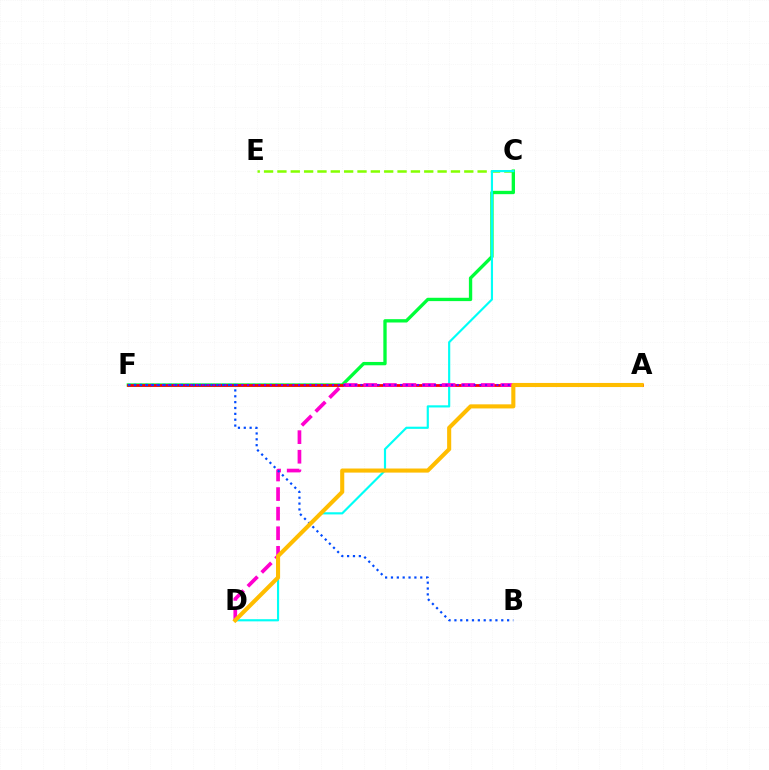{('C', 'E'): [{'color': '#84ff00', 'line_style': 'dashed', 'thickness': 1.81}], ('C', 'F'): [{'color': '#00ff39', 'line_style': 'solid', 'thickness': 2.4}], ('A', 'F'): [{'color': '#ff0000', 'line_style': 'solid', 'thickness': 1.99}, {'color': '#7200ff', 'line_style': 'dotted', 'thickness': 1.54}], ('C', 'D'): [{'color': '#00fff6', 'line_style': 'solid', 'thickness': 1.56}], ('A', 'D'): [{'color': '#ff00cf', 'line_style': 'dashed', 'thickness': 2.66}, {'color': '#ffbd00', 'line_style': 'solid', 'thickness': 2.94}], ('B', 'F'): [{'color': '#004bff', 'line_style': 'dotted', 'thickness': 1.59}]}